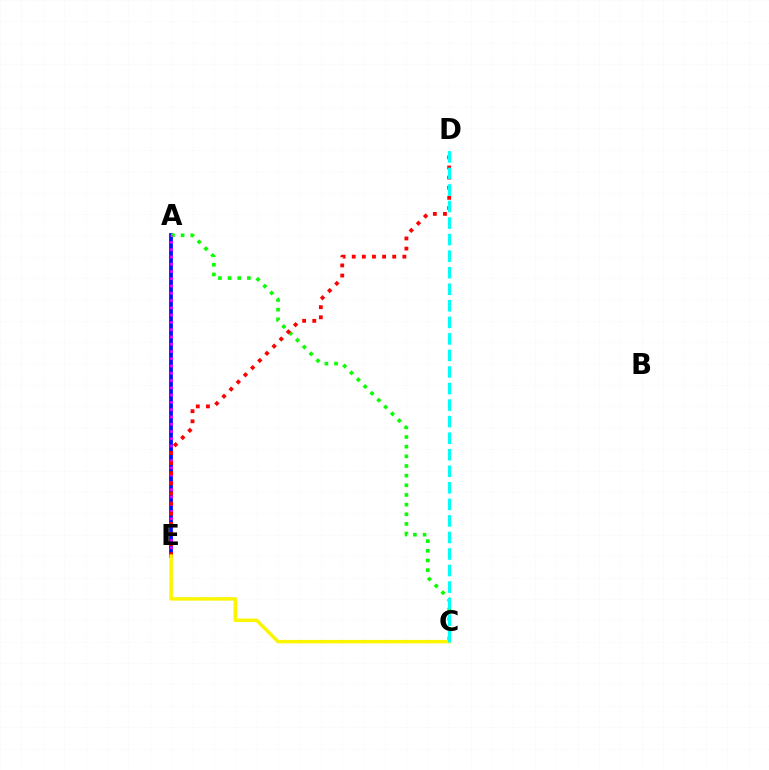{('A', 'E'): [{'color': '#0010ff', 'line_style': 'solid', 'thickness': 2.73}, {'color': '#ee00ff', 'line_style': 'dotted', 'thickness': 1.98}], ('A', 'C'): [{'color': '#08ff00', 'line_style': 'dotted', 'thickness': 2.62}], ('D', 'E'): [{'color': '#ff0000', 'line_style': 'dotted', 'thickness': 2.75}], ('C', 'E'): [{'color': '#fcf500', 'line_style': 'solid', 'thickness': 2.5}], ('C', 'D'): [{'color': '#00fff6', 'line_style': 'dashed', 'thickness': 2.25}]}